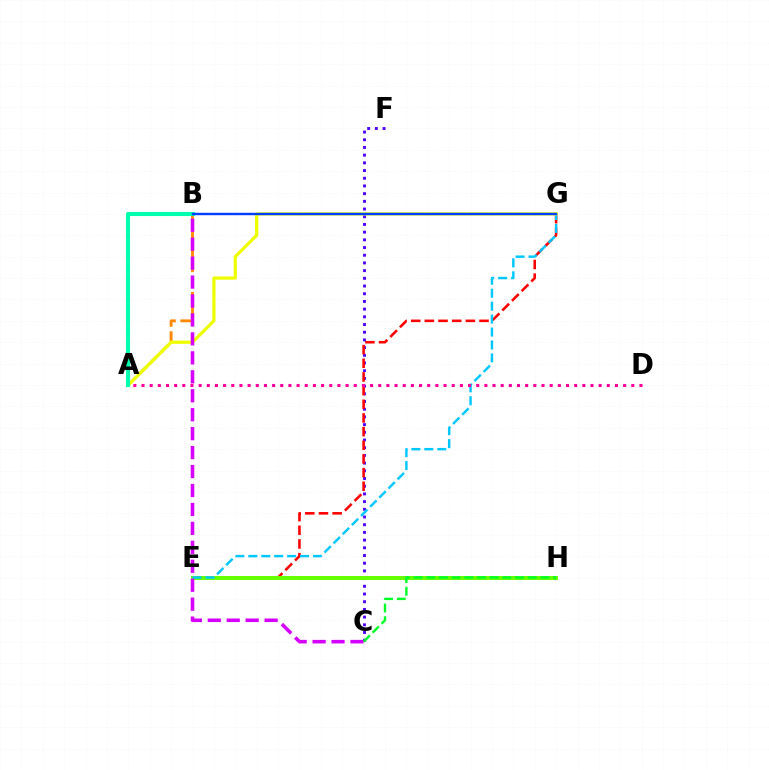{('C', 'F'): [{'color': '#4f00ff', 'line_style': 'dotted', 'thickness': 2.09}], ('E', 'G'): [{'color': '#ff0000', 'line_style': 'dashed', 'thickness': 1.86}, {'color': '#00c7ff', 'line_style': 'dashed', 'thickness': 1.76}], ('E', 'H'): [{'color': '#66ff00', 'line_style': 'solid', 'thickness': 2.88}], ('A', 'B'): [{'color': '#ff8800', 'line_style': 'dashed', 'thickness': 2.06}, {'color': '#00ffaf', 'line_style': 'solid', 'thickness': 2.95}], ('A', 'G'): [{'color': '#eeff00', 'line_style': 'solid', 'thickness': 2.34}], ('B', 'C'): [{'color': '#d600ff', 'line_style': 'dashed', 'thickness': 2.57}], ('C', 'H'): [{'color': '#00ff27', 'line_style': 'dashed', 'thickness': 1.72}], ('B', 'G'): [{'color': '#003fff', 'line_style': 'solid', 'thickness': 1.73}], ('A', 'D'): [{'color': '#ff00a0', 'line_style': 'dotted', 'thickness': 2.22}]}